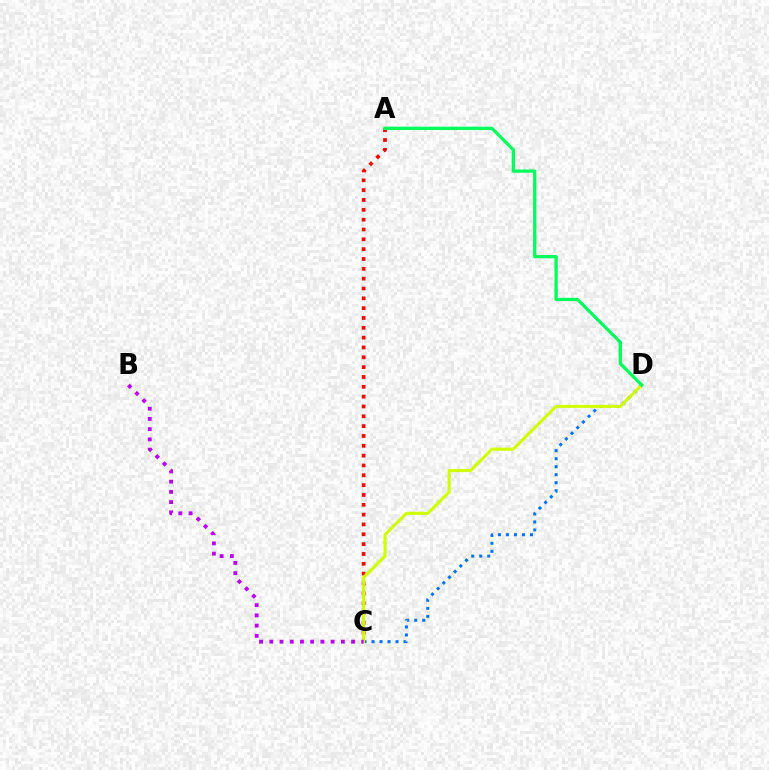{('C', 'D'): [{'color': '#0074ff', 'line_style': 'dotted', 'thickness': 2.18}, {'color': '#d1ff00', 'line_style': 'solid', 'thickness': 2.21}], ('A', 'C'): [{'color': '#ff0000', 'line_style': 'dotted', 'thickness': 2.67}], ('B', 'C'): [{'color': '#b900ff', 'line_style': 'dotted', 'thickness': 2.78}], ('A', 'D'): [{'color': '#00ff5c', 'line_style': 'solid', 'thickness': 2.35}]}